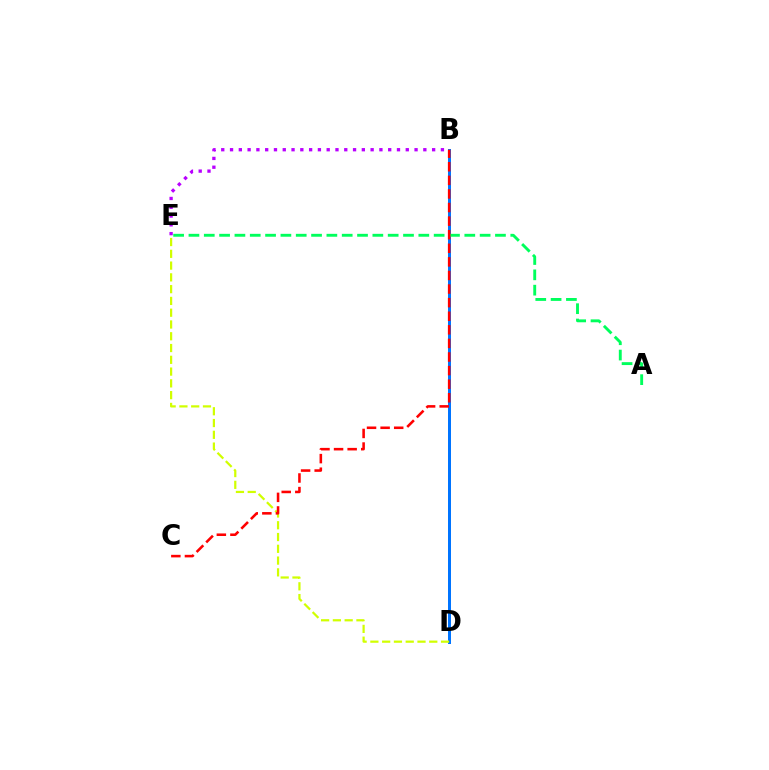{('B', 'D'): [{'color': '#0074ff', 'line_style': 'solid', 'thickness': 2.16}], ('B', 'E'): [{'color': '#b900ff', 'line_style': 'dotted', 'thickness': 2.39}], ('D', 'E'): [{'color': '#d1ff00', 'line_style': 'dashed', 'thickness': 1.6}], ('A', 'E'): [{'color': '#00ff5c', 'line_style': 'dashed', 'thickness': 2.08}], ('B', 'C'): [{'color': '#ff0000', 'line_style': 'dashed', 'thickness': 1.85}]}